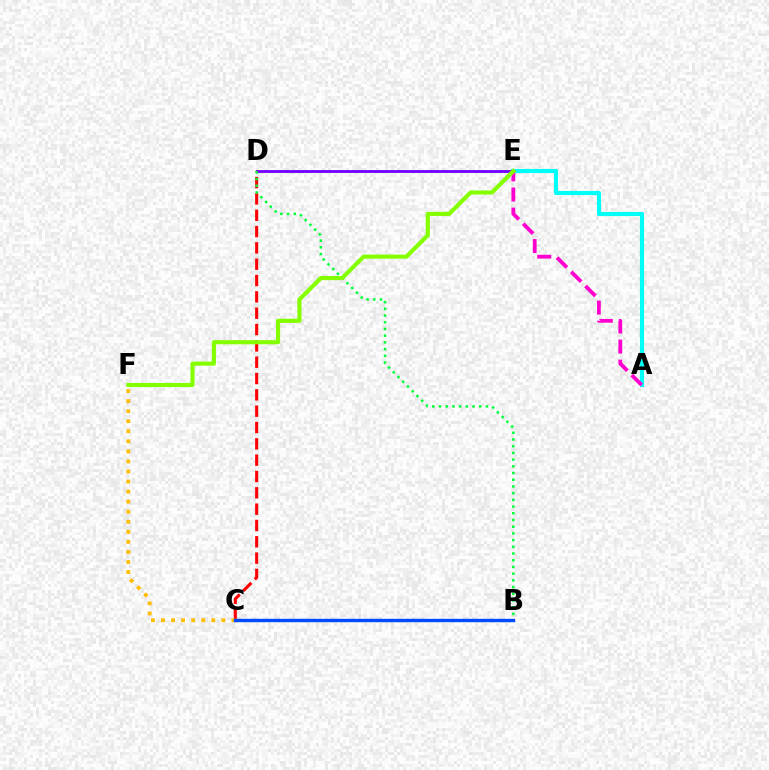{('A', 'E'): [{'color': '#00fff6', 'line_style': 'solid', 'thickness': 2.96}, {'color': '#ff00cf', 'line_style': 'dashed', 'thickness': 2.73}], ('D', 'E'): [{'color': '#7200ff', 'line_style': 'solid', 'thickness': 2.04}], ('C', 'D'): [{'color': '#ff0000', 'line_style': 'dashed', 'thickness': 2.22}], ('C', 'F'): [{'color': '#ffbd00', 'line_style': 'dotted', 'thickness': 2.73}], ('B', 'D'): [{'color': '#00ff39', 'line_style': 'dotted', 'thickness': 1.82}], ('E', 'F'): [{'color': '#84ff00', 'line_style': 'solid', 'thickness': 2.97}], ('B', 'C'): [{'color': '#004bff', 'line_style': 'solid', 'thickness': 2.45}]}